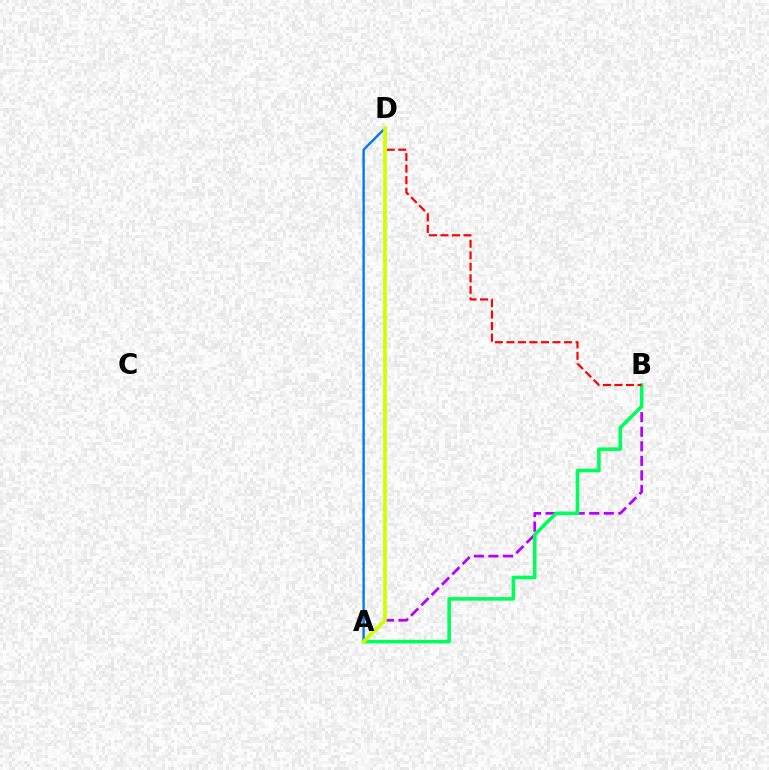{('A', 'B'): [{'color': '#b900ff', 'line_style': 'dashed', 'thickness': 1.98}, {'color': '#00ff5c', 'line_style': 'solid', 'thickness': 2.57}], ('A', 'D'): [{'color': '#0074ff', 'line_style': 'solid', 'thickness': 1.69}, {'color': '#d1ff00', 'line_style': 'solid', 'thickness': 2.7}], ('B', 'D'): [{'color': '#ff0000', 'line_style': 'dashed', 'thickness': 1.57}]}